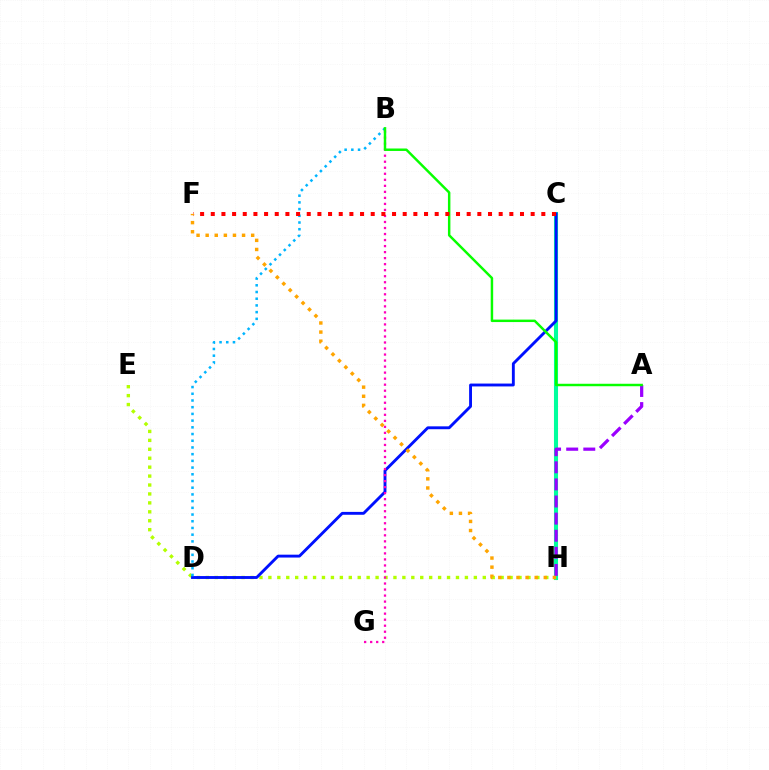{('C', 'H'): [{'color': '#00ff9d', 'line_style': 'solid', 'thickness': 2.93}], ('E', 'H'): [{'color': '#b3ff00', 'line_style': 'dotted', 'thickness': 2.43}], ('C', 'D'): [{'color': '#0010ff', 'line_style': 'solid', 'thickness': 2.07}], ('B', 'G'): [{'color': '#ff00bd', 'line_style': 'dotted', 'thickness': 1.64}], ('A', 'H'): [{'color': '#9b00ff', 'line_style': 'dashed', 'thickness': 2.32}], ('B', 'D'): [{'color': '#00b5ff', 'line_style': 'dotted', 'thickness': 1.82}], ('A', 'B'): [{'color': '#08ff00', 'line_style': 'solid', 'thickness': 1.77}], ('C', 'F'): [{'color': '#ff0000', 'line_style': 'dotted', 'thickness': 2.9}], ('F', 'H'): [{'color': '#ffa500', 'line_style': 'dotted', 'thickness': 2.47}]}